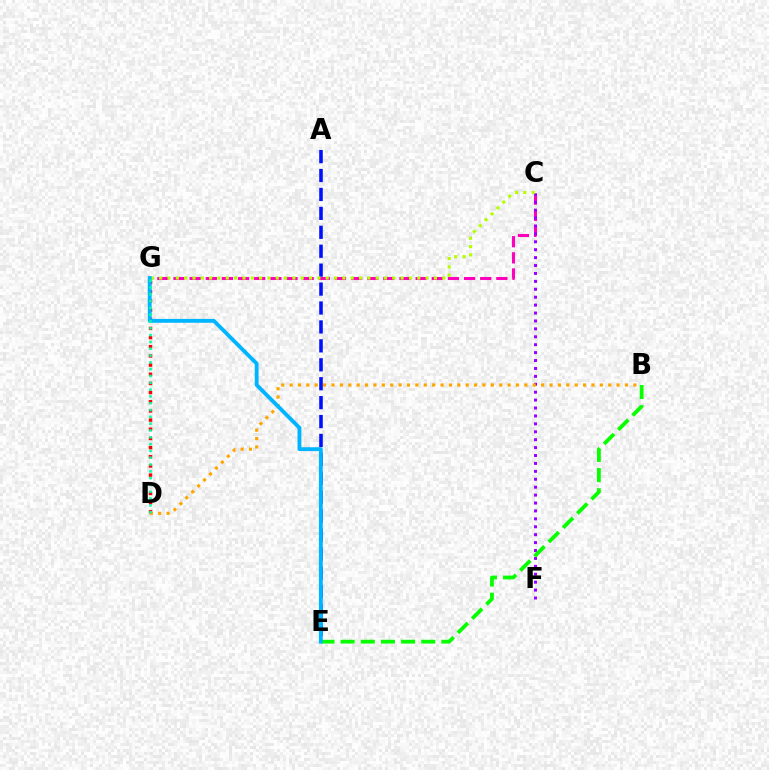{('A', 'E'): [{'color': '#0010ff', 'line_style': 'dashed', 'thickness': 2.57}], ('D', 'G'): [{'color': '#ff0000', 'line_style': 'dotted', 'thickness': 2.49}, {'color': '#00ff9d', 'line_style': 'dotted', 'thickness': 1.85}], ('C', 'G'): [{'color': '#ff00bd', 'line_style': 'dashed', 'thickness': 2.19}, {'color': '#b3ff00', 'line_style': 'dotted', 'thickness': 2.26}], ('C', 'F'): [{'color': '#9b00ff', 'line_style': 'dotted', 'thickness': 2.15}], ('B', 'E'): [{'color': '#08ff00', 'line_style': 'dashed', 'thickness': 2.74}], ('B', 'D'): [{'color': '#ffa500', 'line_style': 'dotted', 'thickness': 2.28}], ('E', 'G'): [{'color': '#00b5ff', 'line_style': 'solid', 'thickness': 2.77}]}